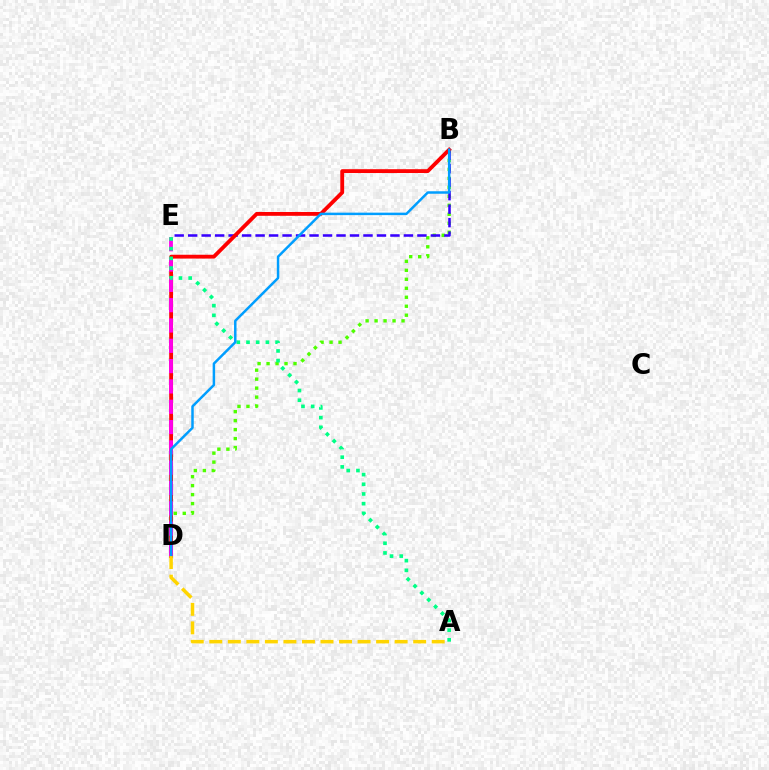{('B', 'D'): [{'color': '#4fff00', 'line_style': 'dotted', 'thickness': 2.44}, {'color': '#ff0000', 'line_style': 'solid', 'thickness': 2.76}, {'color': '#009eff', 'line_style': 'solid', 'thickness': 1.79}], ('B', 'E'): [{'color': '#3700ff', 'line_style': 'dashed', 'thickness': 1.83}], ('D', 'E'): [{'color': '#ff00ed', 'line_style': 'dashed', 'thickness': 2.76}], ('A', 'E'): [{'color': '#00ff86', 'line_style': 'dotted', 'thickness': 2.63}], ('A', 'D'): [{'color': '#ffd500', 'line_style': 'dashed', 'thickness': 2.52}]}